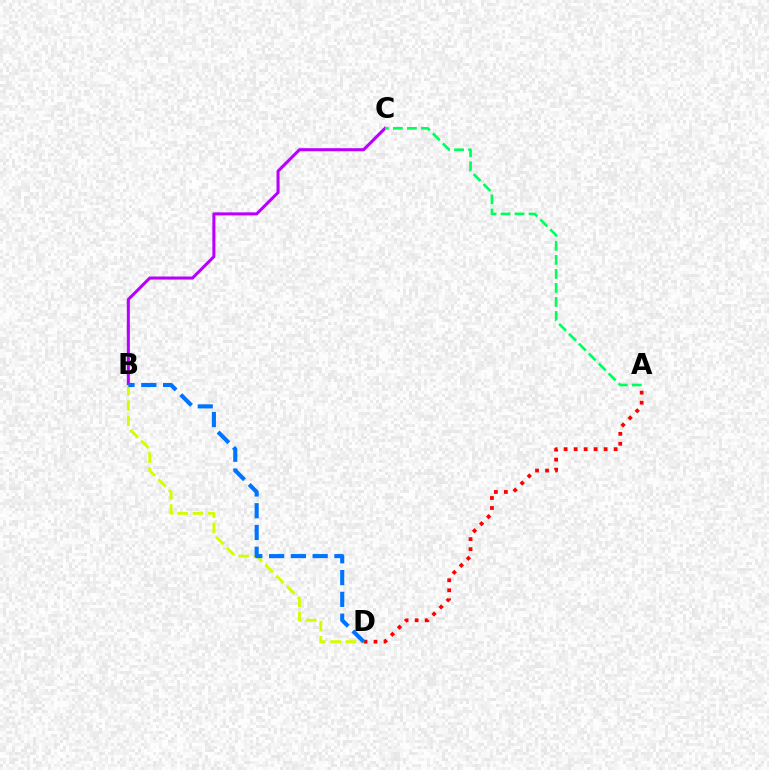{('B', 'C'): [{'color': '#b900ff', 'line_style': 'solid', 'thickness': 2.2}], ('B', 'D'): [{'color': '#d1ff00', 'line_style': 'dashed', 'thickness': 2.07}, {'color': '#0074ff', 'line_style': 'dashed', 'thickness': 2.96}], ('A', 'D'): [{'color': '#ff0000', 'line_style': 'dotted', 'thickness': 2.72}], ('A', 'C'): [{'color': '#00ff5c', 'line_style': 'dashed', 'thickness': 1.9}]}